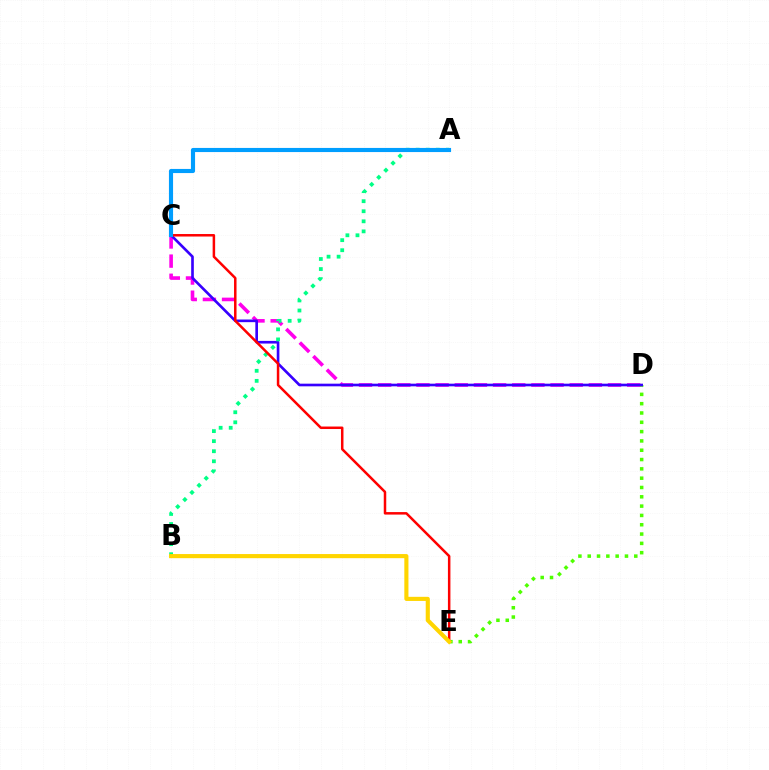{('C', 'D'): [{'color': '#ff00ed', 'line_style': 'dashed', 'thickness': 2.6}, {'color': '#3700ff', 'line_style': 'solid', 'thickness': 1.91}], ('D', 'E'): [{'color': '#4fff00', 'line_style': 'dotted', 'thickness': 2.53}], ('A', 'B'): [{'color': '#00ff86', 'line_style': 'dotted', 'thickness': 2.73}], ('C', 'E'): [{'color': '#ff0000', 'line_style': 'solid', 'thickness': 1.8}], ('A', 'C'): [{'color': '#009eff', 'line_style': 'solid', 'thickness': 2.97}], ('B', 'E'): [{'color': '#ffd500', 'line_style': 'solid', 'thickness': 2.97}]}